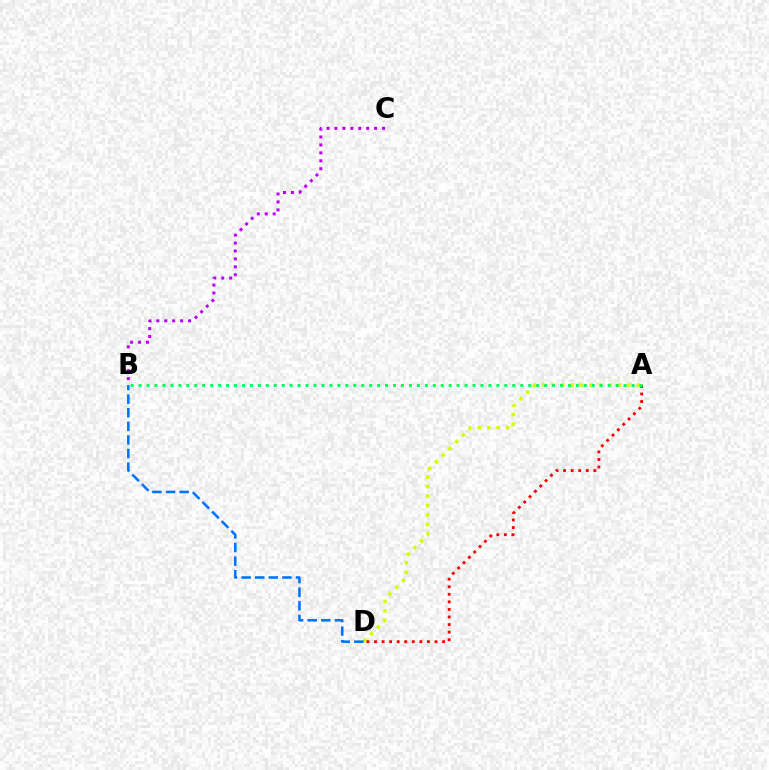{('A', 'D'): [{'color': '#d1ff00', 'line_style': 'dotted', 'thickness': 2.57}, {'color': '#ff0000', 'line_style': 'dotted', 'thickness': 2.05}], ('B', 'D'): [{'color': '#0074ff', 'line_style': 'dashed', 'thickness': 1.85}], ('B', 'C'): [{'color': '#b900ff', 'line_style': 'dotted', 'thickness': 2.15}], ('A', 'B'): [{'color': '#00ff5c', 'line_style': 'dotted', 'thickness': 2.16}]}